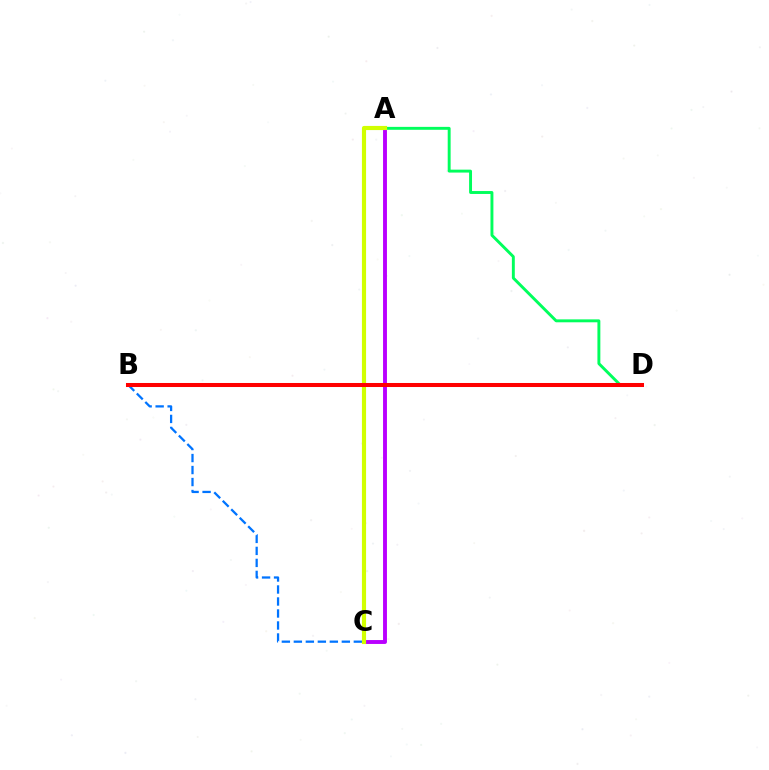{('B', 'C'): [{'color': '#0074ff', 'line_style': 'dashed', 'thickness': 1.63}], ('A', 'D'): [{'color': '#00ff5c', 'line_style': 'solid', 'thickness': 2.1}], ('A', 'C'): [{'color': '#b900ff', 'line_style': 'solid', 'thickness': 2.81}, {'color': '#d1ff00', 'line_style': 'solid', 'thickness': 2.99}], ('B', 'D'): [{'color': '#ff0000', 'line_style': 'solid', 'thickness': 2.9}]}